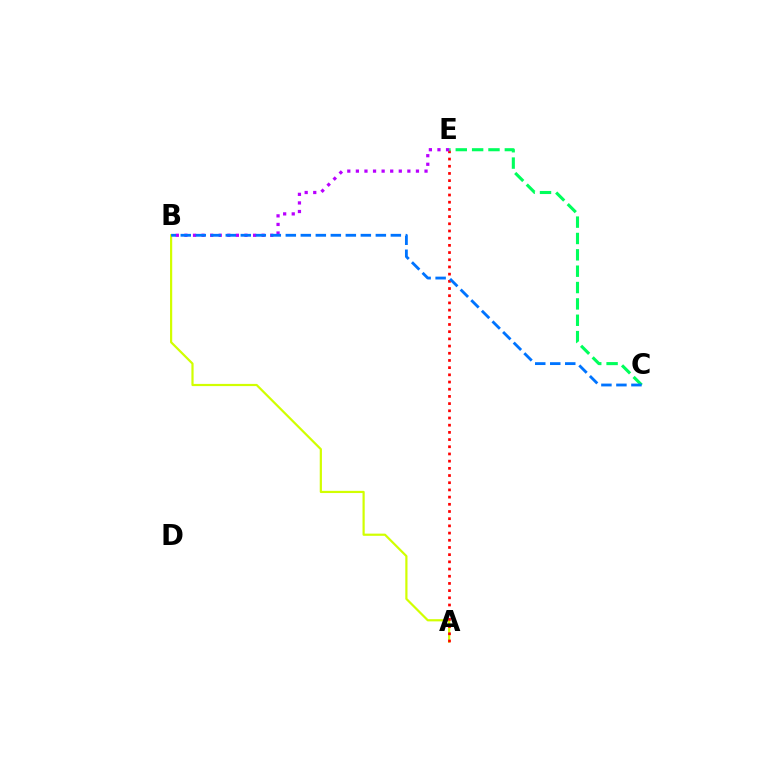{('A', 'B'): [{'color': '#d1ff00', 'line_style': 'solid', 'thickness': 1.59}], ('A', 'E'): [{'color': '#ff0000', 'line_style': 'dotted', 'thickness': 1.95}], ('C', 'E'): [{'color': '#00ff5c', 'line_style': 'dashed', 'thickness': 2.22}], ('B', 'E'): [{'color': '#b900ff', 'line_style': 'dotted', 'thickness': 2.33}], ('B', 'C'): [{'color': '#0074ff', 'line_style': 'dashed', 'thickness': 2.04}]}